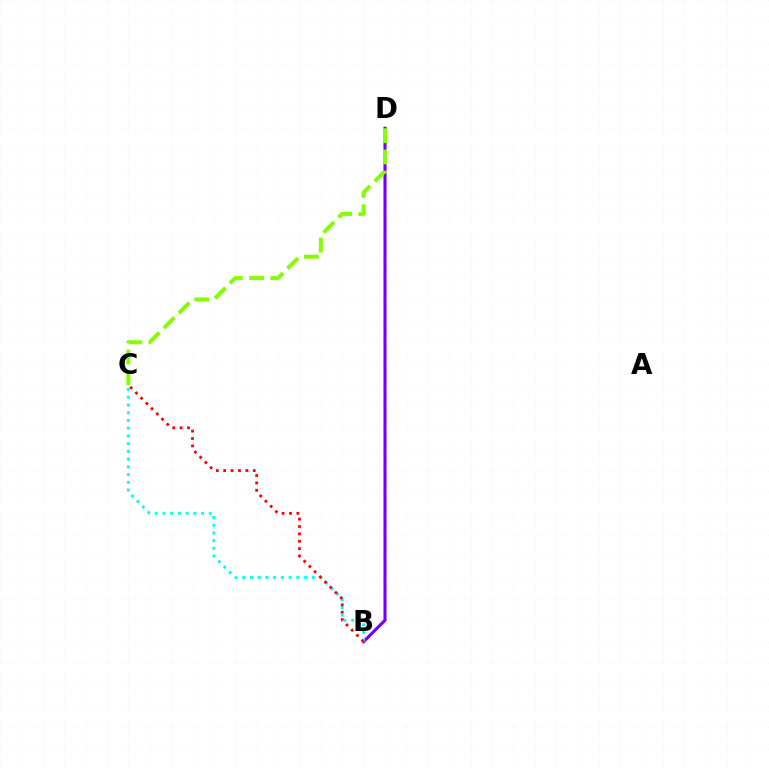{('B', 'D'): [{'color': '#7200ff', 'line_style': 'solid', 'thickness': 2.23}], ('C', 'D'): [{'color': '#84ff00', 'line_style': 'dashed', 'thickness': 2.88}], ('B', 'C'): [{'color': '#00fff6', 'line_style': 'dotted', 'thickness': 2.1}, {'color': '#ff0000', 'line_style': 'dotted', 'thickness': 2.01}]}